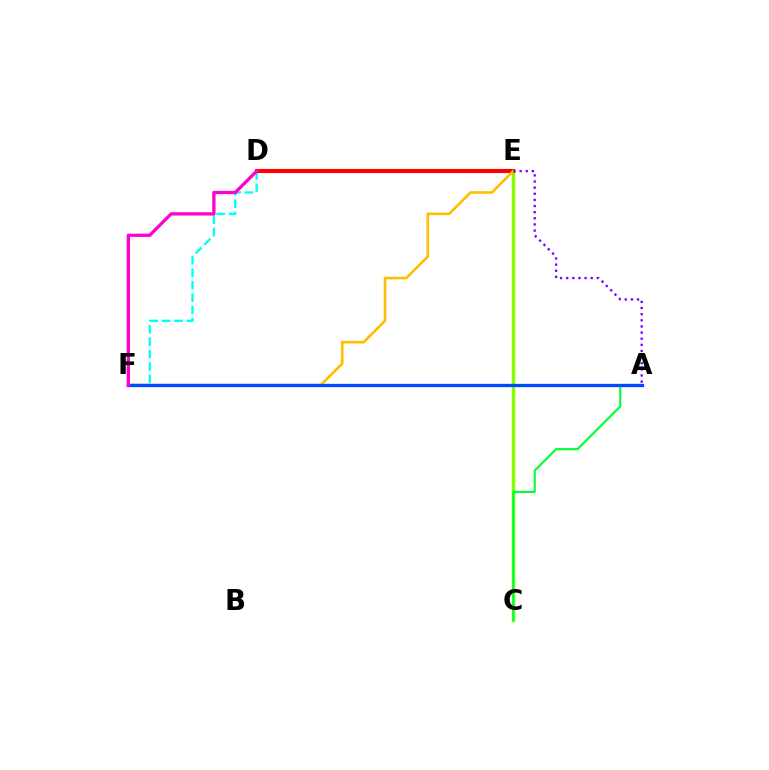{('D', 'F'): [{'color': '#00fff6', 'line_style': 'dashed', 'thickness': 1.69}, {'color': '#ff00cf', 'line_style': 'solid', 'thickness': 2.36}], ('C', 'E'): [{'color': '#84ff00', 'line_style': 'solid', 'thickness': 2.5}], ('D', 'E'): [{'color': '#ff0000', 'line_style': 'solid', 'thickness': 2.96}], ('A', 'C'): [{'color': '#00ff39', 'line_style': 'solid', 'thickness': 1.55}], ('E', 'F'): [{'color': '#ffbd00', 'line_style': 'solid', 'thickness': 1.88}], ('A', 'F'): [{'color': '#004bff', 'line_style': 'solid', 'thickness': 2.37}], ('A', 'E'): [{'color': '#7200ff', 'line_style': 'dotted', 'thickness': 1.67}]}